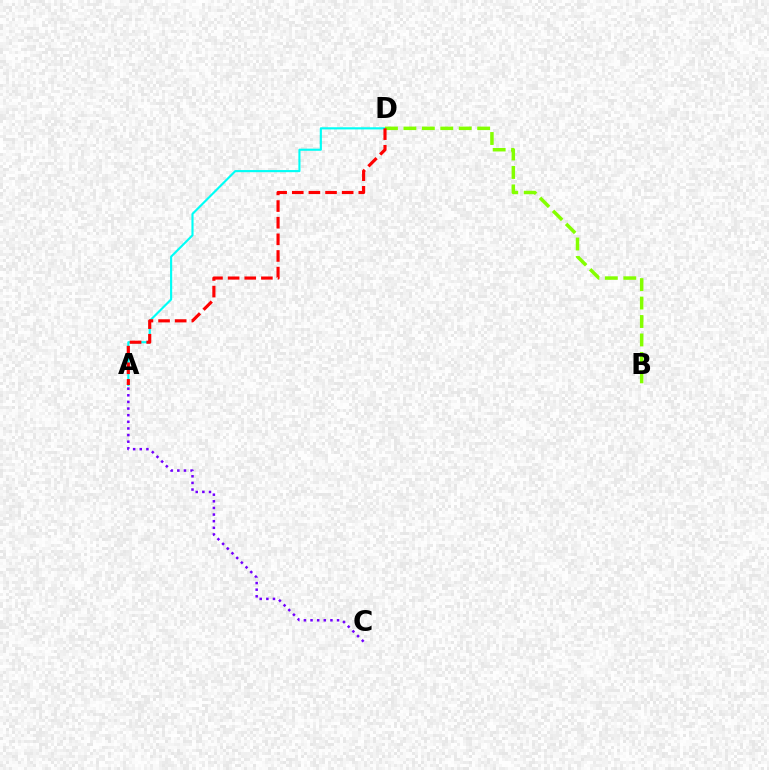{('A', 'D'): [{'color': '#00fff6', 'line_style': 'solid', 'thickness': 1.54}, {'color': '#ff0000', 'line_style': 'dashed', 'thickness': 2.26}], ('B', 'D'): [{'color': '#84ff00', 'line_style': 'dashed', 'thickness': 2.51}], ('A', 'C'): [{'color': '#7200ff', 'line_style': 'dotted', 'thickness': 1.8}]}